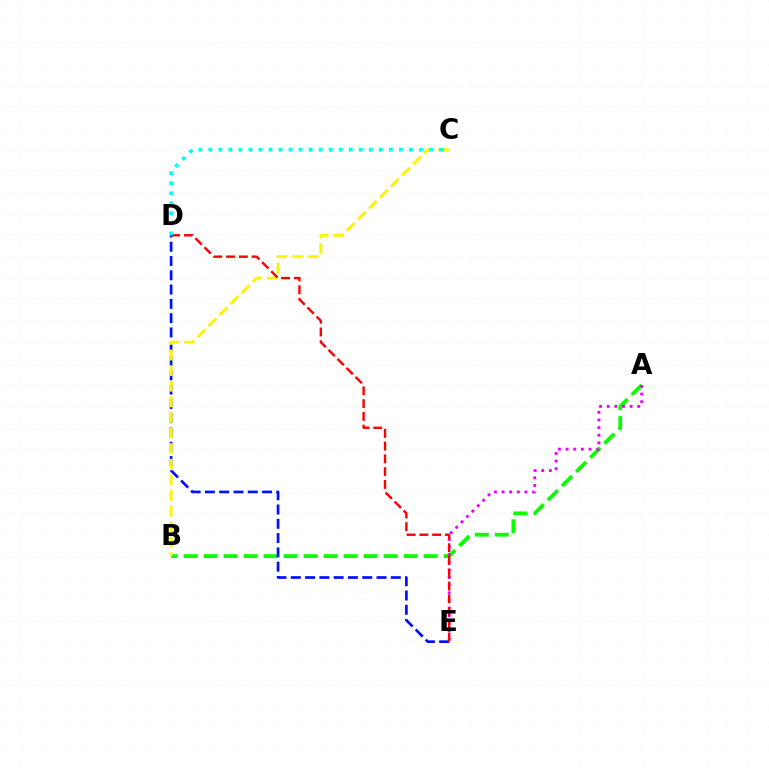{('A', 'B'): [{'color': '#08ff00', 'line_style': 'dashed', 'thickness': 2.72}], ('D', 'E'): [{'color': '#0010ff', 'line_style': 'dashed', 'thickness': 1.94}, {'color': '#ff0000', 'line_style': 'dashed', 'thickness': 1.74}], ('B', 'C'): [{'color': '#fcf500', 'line_style': 'dashed', 'thickness': 2.12}], ('A', 'E'): [{'color': '#ee00ff', 'line_style': 'dotted', 'thickness': 2.07}], ('C', 'D'): [{'color': '#00fff6', 'line_style': 'dotted', 'thickness': 2.73}]}